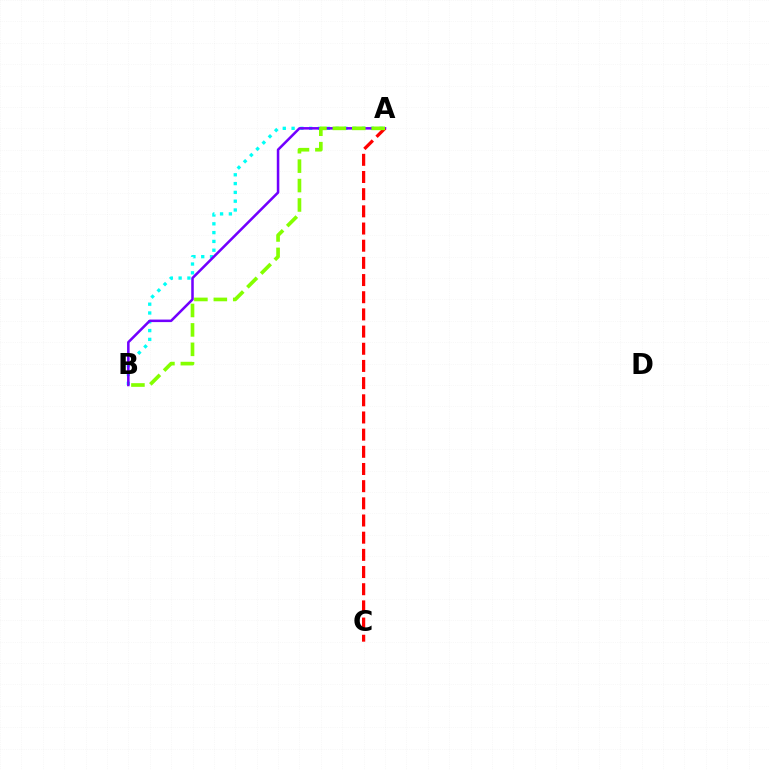{('A', 'B'): [{'color': '#00fff6', 'line_style': 'dotted', 'thickness': 2.39}, {'color': '#7200ff', 'line_style': 'solid', 'thickness': 1.82}, {'color': '#84ff00', 'line_style': 'dashed', 'thickness': 2.64}], ('A', 'C'): [{'color': '#ff0000', 'line_style': 'dashed', 'thickness': 2.33}]}